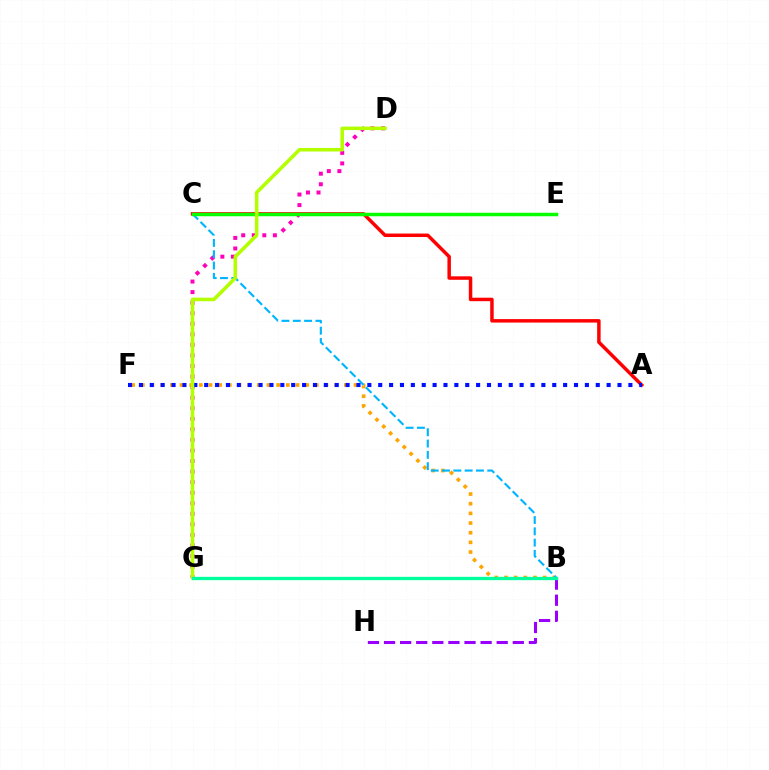{('B', 'H'): [{'color': '#9b00ff', 'line_style': 'dashed', 'thickness': 2.19}], ('A', 'C'): [{'color': '#ff0000', 'line_style': 'solid', 'thickness': 2.5}], ('D', 'G'): [{'color': '#ff00bd', 'line_style': 'dotted', 'thickness': 2.87}, {'color': '#b3ff00', 'line_style': 'solid', 'thickness': 2.56}], ('B', 'F'): [{'color': '#ffa500', 'line_style': 'dotted', 'thickness': 2.63}], ('B', 'C'): [{'color': '#00b5ff', 'line_style': 'dashed', 'thickness': 1.54}], ('C', 'E'): [{'color': '#08ff00', 'line_style': 'solid', 'thickness': 2.5}], ('A', 'F'): [{'color': '#0010ff', 'line_style': 'dotted', 'thickness': 2.96}], ('B', 'G'): [{'color': '#00ff9d', 'line_style': 'solid', 'thickness': 2.39}]}